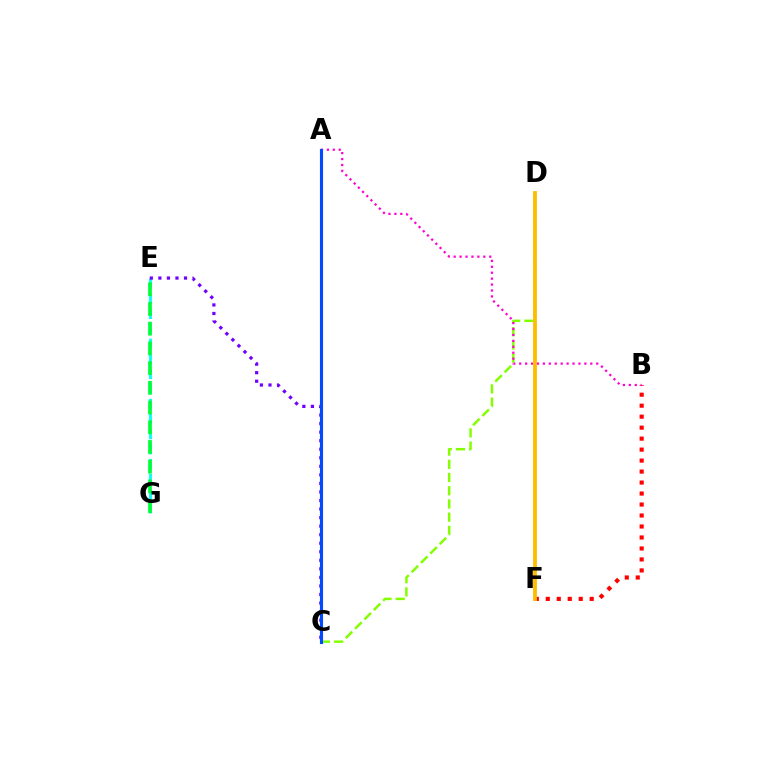{('E', 'G'): [{'color': '#00fff6', 'line_style': 'dashed', 'thickness': 2.04}, {'color': '#00ff39', 'line_style': 'dashed', 'thickness': 2.68}], ('B', 'F'): [{'color': '#ff0000', 'line_style': 'dotted', 'thickness': 2.98}], ('C', 'E'): [{'color': '#7200ff', 'line_style': 'dotted', 'thickness': 2.32}], ('C', 'D'): [{'color': '#84ff00', 'line_style': 'dashed', 'thickness': 1.79}], ('A', 'B'): [{'color': '#ff00cf', 'line_style': 'dotted', 'thickness': 1.61}], ('D', 'F'): [{'color': '#ffbd00', 'line_style': 'solid', 'thickness': 2.74}], ('A', 'C'): [{'color': '#004bff', 'line_style': 'solid', 'thickness': 2.25}]}